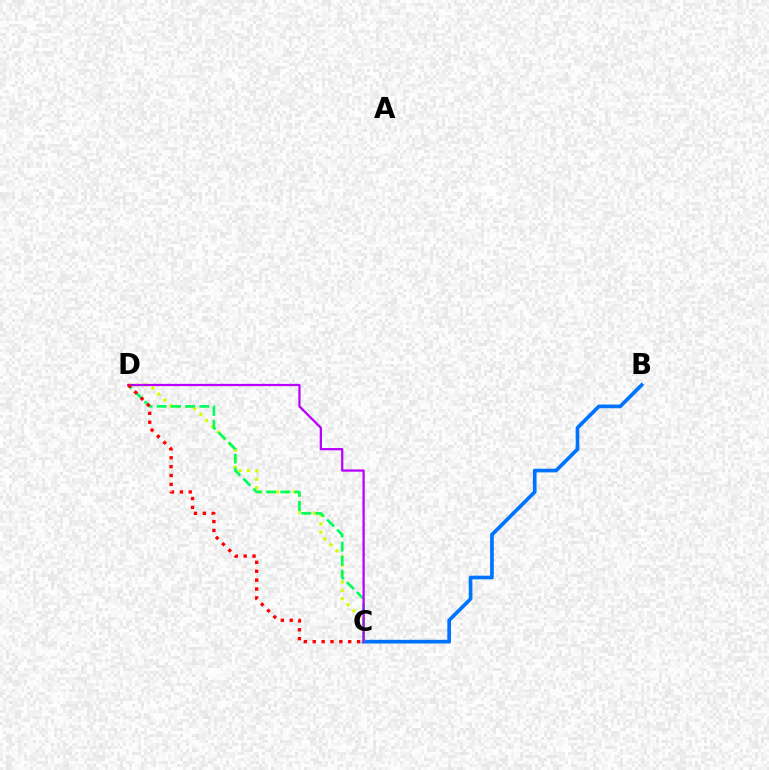{('B', 'C'): [{'color': '#0074ff', 'line_style': 'solid', 'thickness': 2.65}], ('C', 'D'): [{'color': '#d1ff00', 'line_style': 'dotted', 'thickness': 2.27}, {'color': '#00ff5c', 'line_style': 'dashed', 'thickness': 1.92}, {'color': '#b900ff', 'line_style': 'solid', 'thickness': 1.62}, {'color': '#ff0000', 'line_style': 'dotted', 'thickness': 2.41}]}